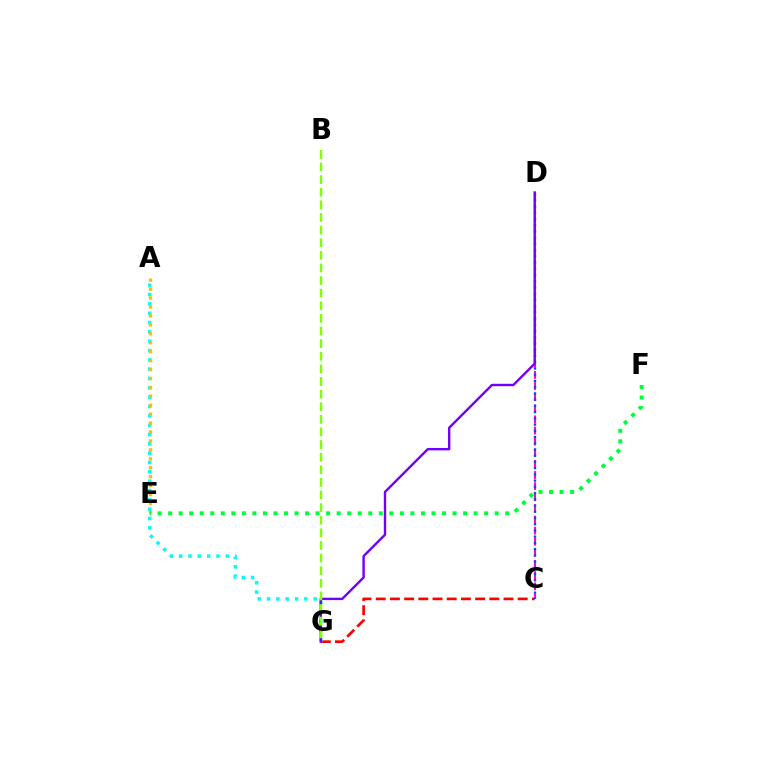{('C', 'G'): [{'color': '#ff0000', 'line_style': 'dashed', 'thickness': 1.93}], ('A', 'G'): [{'color': '#00fff6', 'line_style': 'dotted', 'thickness': 2.54}], ('C', 'D'): [{'color': '#ff00cf', 'line_style': 'dashed', 'thickness': 1.51}, {'color': '#004bff', 'line_style': 'dotted', 'thickness': 1.69}], ('A', 'E'): [{'color': '#ffbd00', 'line_style': 'dotted', 'thickness': 2.43}], ('E', 'F'): [{'color': '#00ff39', 'line_style': 'dotted', 'thickness': 2.86}], ('D', 'G'): [{'color': '#7200ff', 'line_style': 'solid', 'thickness': 1.73}], ('B', 'G'): [{'color': '#84ff00', 'line_style': 'dashed', 'thickness': 1.71}]}